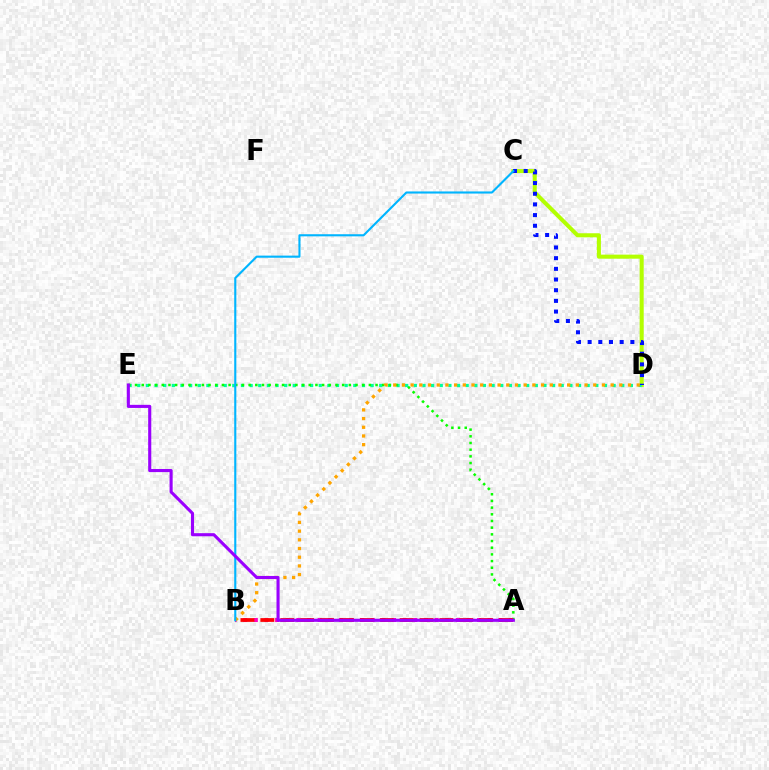{('C', 'D'): [{'color': '#b3ff00', 'line_style': 'solid', 'thickness': 2.92}, {'color': '#0010ff', 'line_style': 'dotted', 'thickness': 2.9}], ('D', 'E'): [{'color': '#00ff9d', 'line_style': 'dotted', 'thickness': 2.35}], ('A', 'E'): [{'color': '#08ff00', 'line_style': 'dotted', 'thickness': 1.82}, {'color': '#9b00ff', 'line_style': 'solid', 'thickness': 2.23}], ('A', 'B'): [{'color': '#ff00bd', 'line_style': 'dotted', 'thickness': 2.89}, {'color': '#ff0000', 'line_style': 'dashed', 'thickness': 2.7}], ('B', 'D'): [{'color': '#ffa500', 'line_style': 'dotted', 'thickness': 2.36}], ('B', 'C'): [{'color': '#00b5ff', 'line_style': 'solid', 'thickness': 1.52}]}